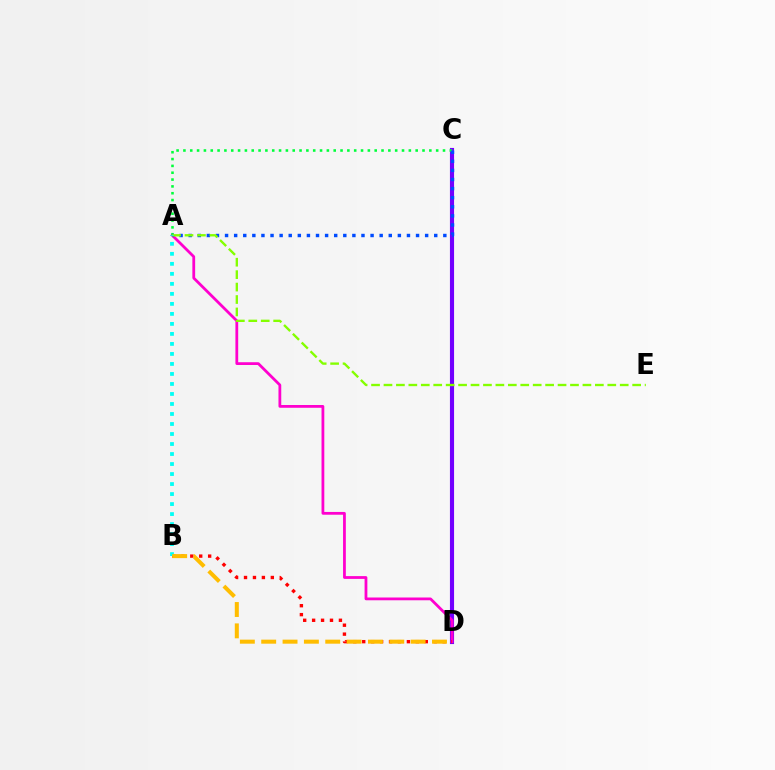{('C', 'D'): [{'color': '#7200ff', 'line_style': 'solid', 'thickness': 2.97}], ('A', 'D'): [{'color': '#ff00cf', 'line_style': 'solid', 'thickness': 2.0}], ('A', 'C'): [{'color': '#00ff39', 'line_style': 'dotted', 'thickness': 1.86}, {'color': '#004bff', 'line_style': 'dotted', 'thickness': 2.47}], ('B', 'D'): [{'color': '#ff0000', 'line_style': 'dotted', 'thickness': 2.43}, {'color': '#ffbd00', 'line_style': 'dashed', 'thickness': 2.9}], ('A', 'E'): [{'color': '#84ff00', 'line_style': 'dashed', 'thickness': 1.69}], ('A', 'B'): [{'color': '#00fff6', 'line_style': 'dotted', 'thickness': 2.72}]}